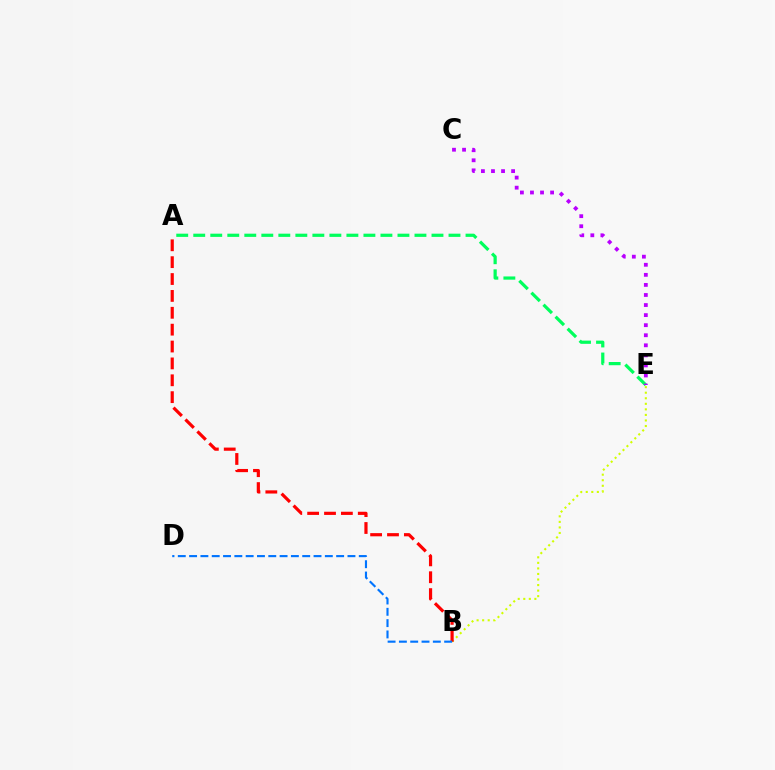{('A', 'E'): [{'color': '#00ff5c', 'line_style': 'dashed', 'thickness': 2.31}], ('C', 'E'): [{'color': '#b900ff', 'line_style': 'dotted', 'thickness': 2.73}], ('B', 'E'): [{'color': '#d1ff00', 'line_style': 'dotted', 'thickness': 1.51}], ('A', 'B'): [{'color': '#ff0000', 'line_style': 'dashed', 'thickness': 2.29}], ('B', 'D'): [{'color': '#0074ff', 'line_style': 'dashed', 'thickness': 1.54}]}